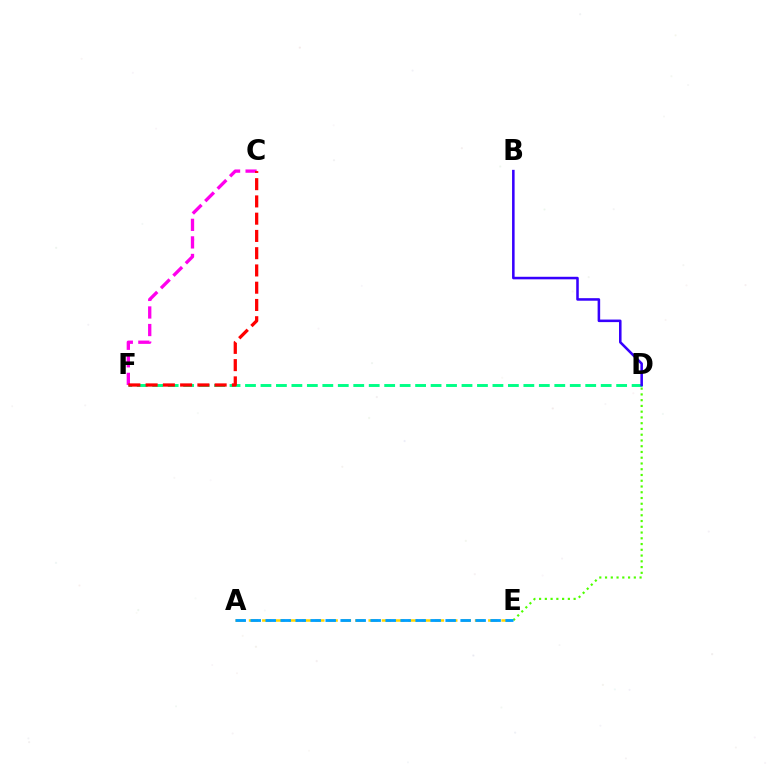{('A', 'E'): [{'color': '#ffd500', 'line_style': 'dashed', 'thickness': 1.81}, {'color': '#009eff', 'line_style': 'dashed', 'thickness': 2.04}], ('D', 'F'): [{'color': '#00ff86', 'line_style': 'dashed', 'thickness': 2.1}], ('C', 'F'): [{'color': '#ff00ed', 'line_style': 'dashed', 'thickness': 2.39}, {'color': '#ff0000', 'line_style': 'dashed', 'thickness': 2.34}], ('D', 'E'): [{'color': '#4fff00', 'line_style': 'dotted', 'thickness': 1.56}], ('B', 'D'): [{'color': '#3700ff', 'line_style': 'solid', 'thickness': 1.83}]}